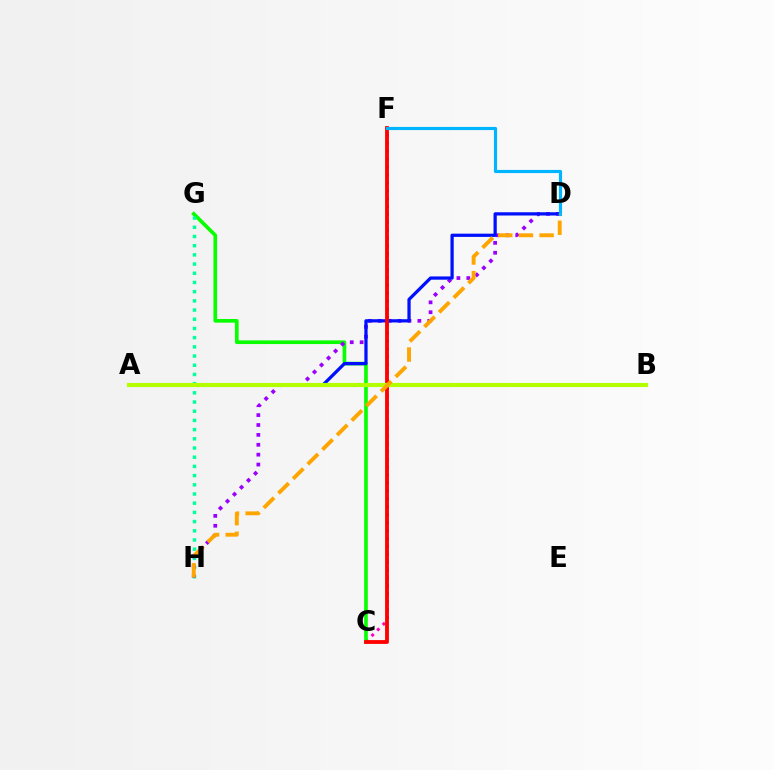{('C', 'F'): [{'color': '#ff00bd', 'line_style': 'dotted', 'thickness': 2.15}, {'color': '#ff0000', 'line_style': 'solid', 'thickness': 2.74}], ('C', 'G'): [{'color': '#08ff00', 'line_style': 'solid', 'thickness': 2.64}], ('G', 'H'): [{'color': '#00ff9d', 'line_style': 'dotted', 'thickness': 2.5}], ('D', 'H'): [{'color': '#9b00ff', 'line_style': 'dotted', 'thickness': 2.69}, {'color': '#ffa500', 'line_style': 'dashed', 'thickness': 2.81}], ('A', 'D'): [{'color': '#0010ff', 'line_style': 'solid', 'thickness': 2.34}], ('A', 'B'): [{'color': '#b3ff00', 'line_style': 'solid', 'thickness': 2.98}], ('D', 'F'): [{'color': '#00b5ff', 'line_style': 'solid', 'thickness': 2.26}]}